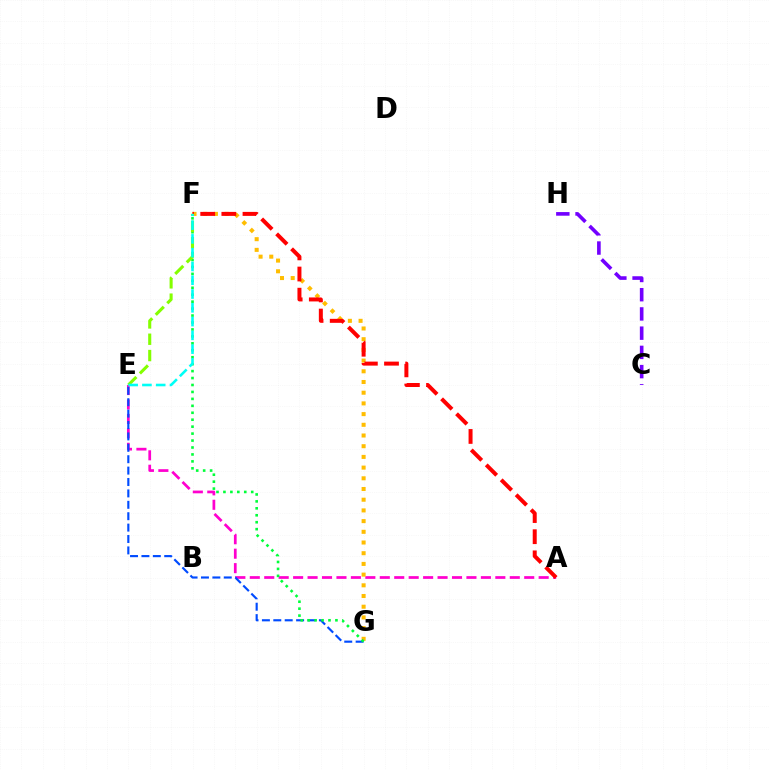{('A', 'E'): [{'color': '#ff00cf', 'line_style': 'dashed', 'thickness': 1.96}], ('F', 'G'): [{'color': '#ffbd00', 'line_style': 'dotted', 'thickness': 2.91}, {'color': '#00ff39', 'line_style': 'dotted', 'thickness': 1.89}], ('A', 'F'): [{'color': '#ff0000', 'line_style': 'dashed', 'thickness': 2.87}], ('E', 'G'): [{'color': '#004bff', 'line_style': 'dashed', 'thickness': 1.55}], ('C', 'H'): [{'color': '#7200ff', 'line_style': 'dashed', 'thickness': 2.61}], ('E', 'F'): [{'color': '#84ff00', 'line_style': 'dashed', 'thickness': 2.22}, {'color': '#00fff6', 'line_style': 'dashed', 'thickness': 1.87}]}